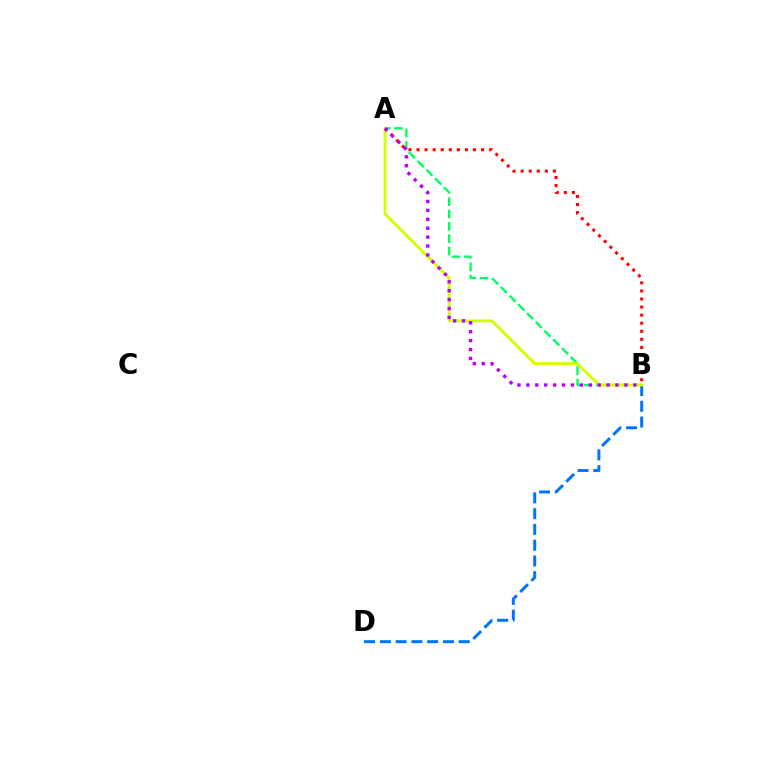{('A', 'B'): [{'color': '#00ff5c', 'line_style': 'dashed', 'thickness': 1.68}, {'color': '#d1ff00', 'line_style': 'solid', 'thickness': 2.08}, {'color': '#ff0000', 'line_style': 'dotted', 'thickness': 2.19}, {'color': '#b900ff', 'line_style': 'dotted', 'thickness': 2.42}], ('B', 'D'): [{'color': '#0074ff', 'line_style': 'dashed', 'thickness': 2.14}]}